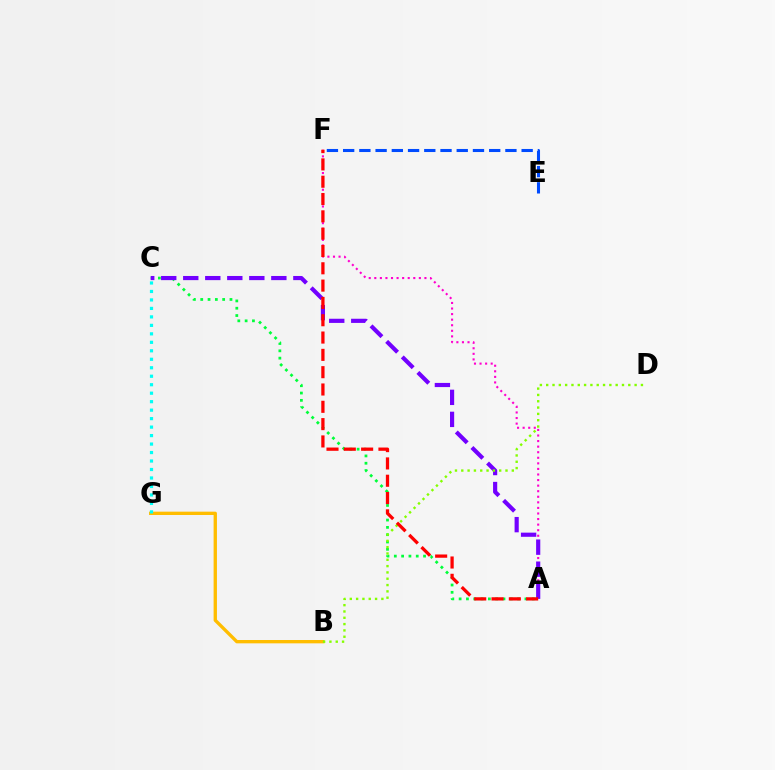{('B', 'G'): [{'color': '#ffbd00', 'line_style': 'solid', 'thickness': 2.4}], ('A', 'C'): [{'color': '#00ff39', 'line_style': 'dotted', 'thickness': 1.99}, {'color': '#7200ff', 'line_style': 'dashed', 'thickness': 2.99}], ('A', 'F'): [{'color': '#ff00cf', 'line_style': 'dotted', 'thickness': 1.51}, {'color': '#ff0000', 'line_style': 'dashed', 'thickness': 2.35}], ('E', 'F'): [{'color': '#004bff', 'line_style': 'dashed', 'thickness': 2.2}], ('B', 'D'): [{'color': '#84ff00', 'line_style': 'dotted', 'thickness': 1.72}], ('C', 'G'): [{'color': '#00fff6', 'line_style': 'dotted', 'thickness': 2.3}]}